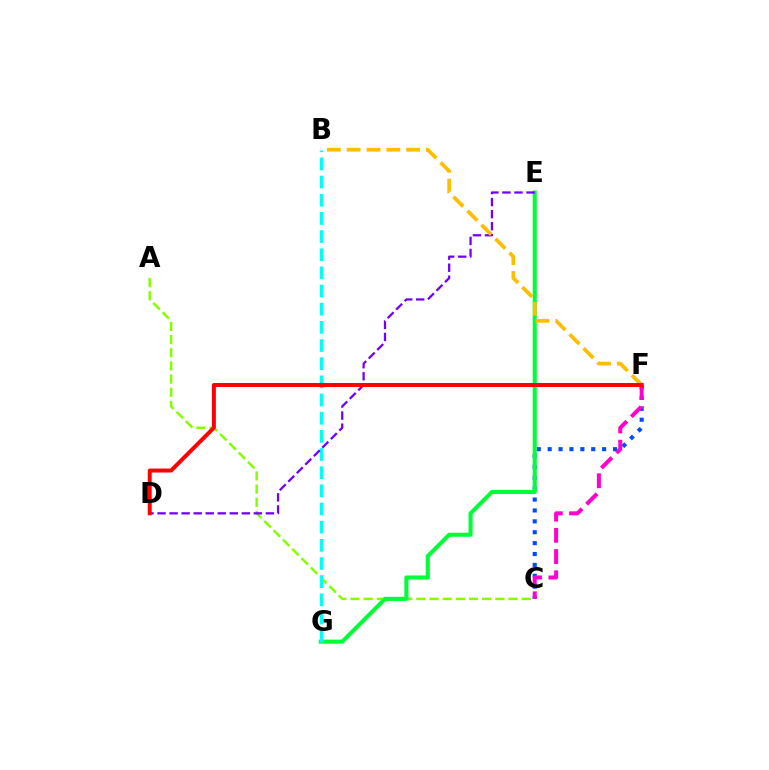{('C', 'F'): [{'color': '#004bff', 'line_style': 'dotted', 'thickness': 2.96}, {'color': '#ff00cf', 'line_style': 'dashed', 'thickness': 2.88}], ('A', 'C'): [{'color': '#84ff00', 'line_style': 'dashed', 'thickness': 1.79}], ('E', 'G'): [{'color': '#00ff39', 'line_style': 'solid', 'thickness': 2.94}], ('B', 'G'): [{'color': '#00fff6', 'line_style': 'dashed', 'thickness': 2.47}], ('D', 'E'): [{'color': '#7200ff', 'line_style': 'dashed', 'thickness': 1.64}], ('B', 'F'): [{'color': '#ffbd00', 'line_style': 'dashed', 'thickness': 2.69}], ('D', 'F'): [{'color': '#ff0000', 'line_style': 'solid', 'thickness': 2.86}]}